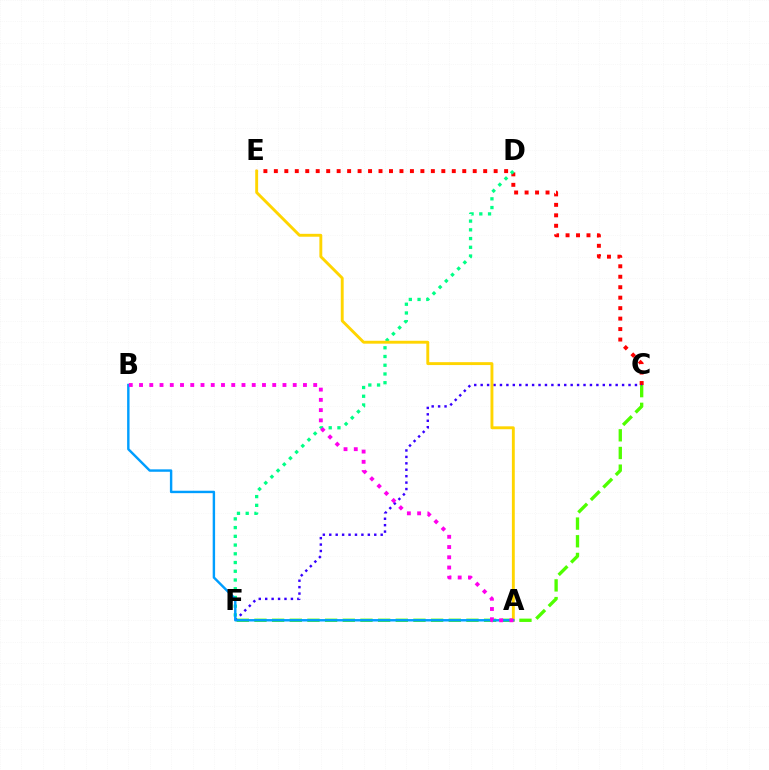{('C', 'F'): [{'color': '#4fff00', 'line_style': 'dashed', 'thickness': 2.4}, {'color': '#3700ff', 'line_style': 'dotted', 'thickness': 1.75}], ('C', 'E'): [{'color': '#ff0000', 'line_style': 'dotted', 'thickness': 2.84}], ('D', 'F'): [{'color': '#00ff86', 'line_style': 'dotted', 'thickness': 2.37}], ('A', 'E'): [{'color': '#ffd500', 'line_style': 'solid', 'thickness': 2.09}], ('A', 'B'): [{'color': '#009eff', 'line_style': 'solid', 'thickness': 1.74}, {'color': '#ff00ed', 'line_style': 'dotted', 'thickness': 2.78}]}